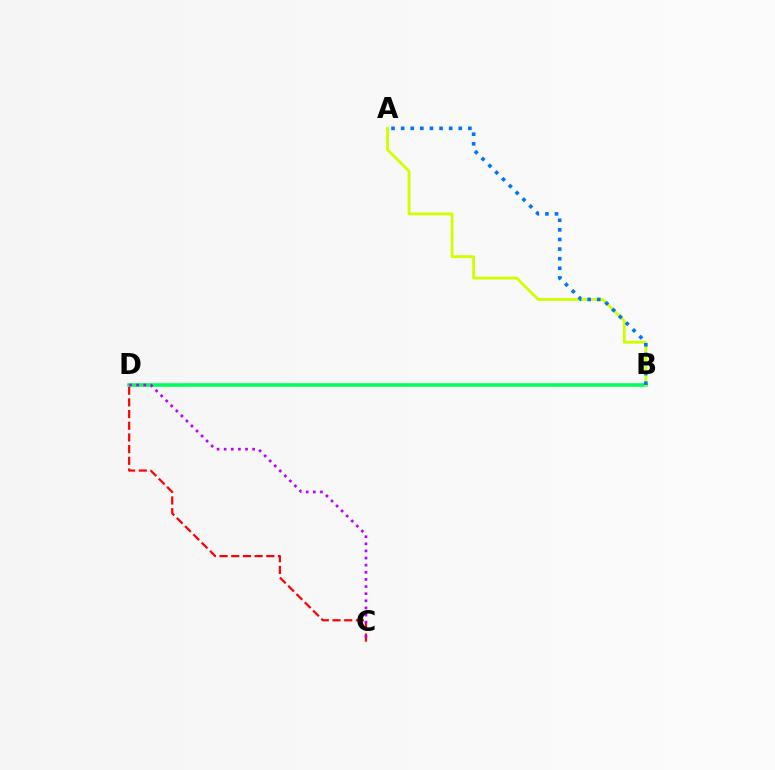{('C', 'D'): [{'color': '#ff0000', 'line_style': 'dashed', 'thickness': 1.59}, {'color': '#b900ff', 'line_style': 'dotted', 'thickness': 1.94}], ('B', 'D'): [{'color': '#00ff5c', 'line_style': 'solid', 'thickness': 2.57}], ('A', 'B'): [{'color': '#d1ff00', 'line_style': 'solid', 'thickness': 2.05}, {'color': '#0074ff', 'line_style': 'dotted', 'thickness': 2.61}]}